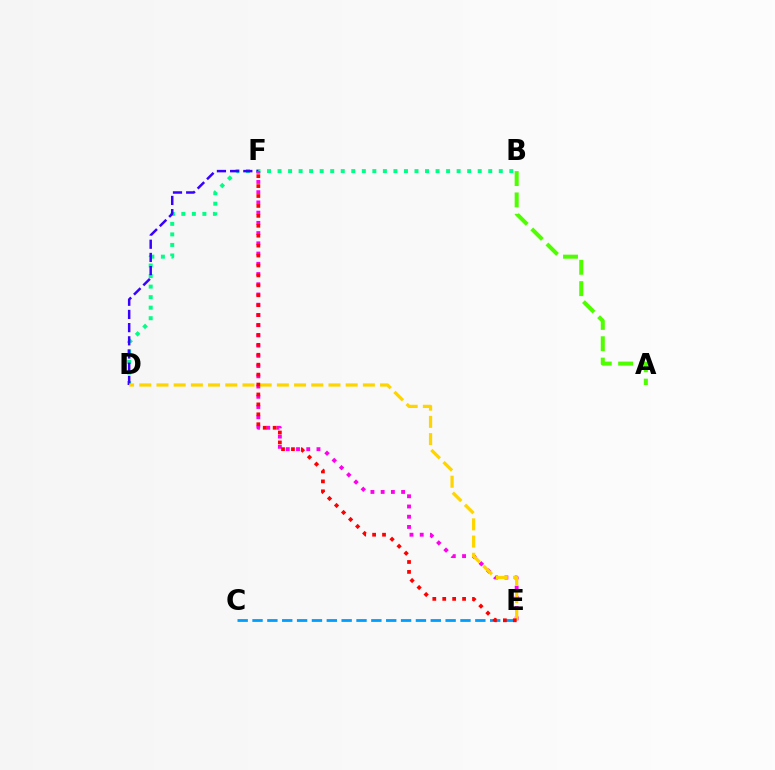{('B', 'D'): [{'color': '#00ff86', 'line_style': 'dotted', 'thickness': 2.86}], ('D', 'F'): [{'color': '#3700ff', 'line_style': 'dashed', 'thickness': 1.79}], ('E', 'F'): [{'color': '#ff00ed', 'line_style': 'dotted', 'thickness': 2.78}, {'color': '#ff0000', 'line_style': 'dotted', 'thickness': 2.7}], ('C', 'E'): [{'color': '#009eff', 'line_style': 'dashed', 'thickness': 2.02}], ('A', 'B'): [{'color': '#4fff00', 'line_style': 'dashed', 'thickness': 2.9}], ('D', 'E'): [{'color': '#ffd500', 'line_style': 'dashed', 'thickness': 2.34}]}